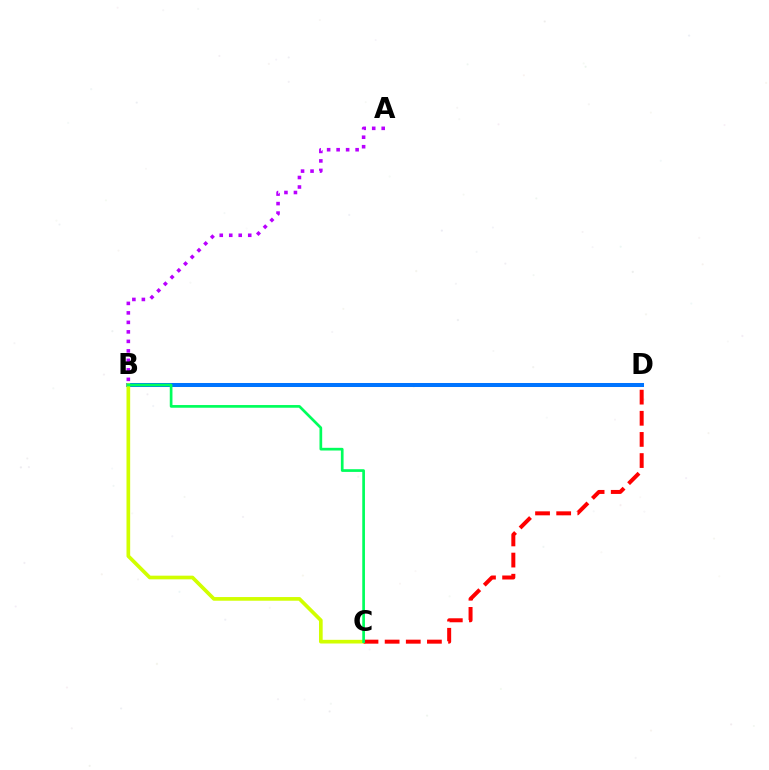{('B', 'D'): [{'color': '#0074ff', 'line_style': 'solid', 'thickness': 2.89}], ('B', 'C'): [{'color': '#d1ff00', 'line_style': 'solid', 'thickness': 2.65}, {'color': '#00ff5c', 'line_style': 'solid', 'thickness': 1.94}], ('C', 'D'): [{'color': '#ff0000', 'line_style': 'dashed', 'thickness': 2.87}], ('A', 'B'): [{'color': '#b900ff', 'line_style': 'dotted', 'thickness': 2.58}]}